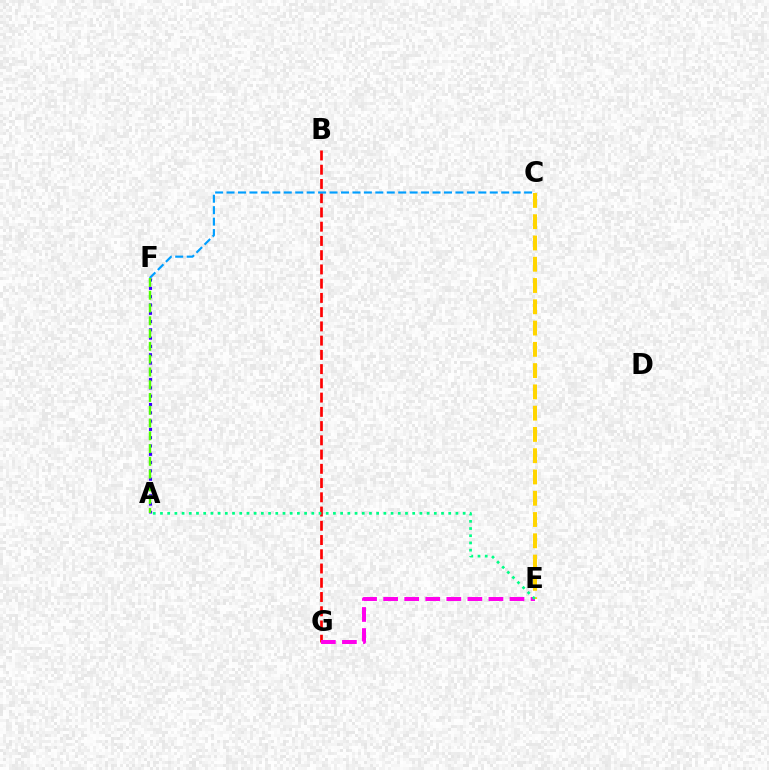{('C', 'E'): [{'color': '#ffd500', 'line_style': 'dashed', 'thickness': 2.89}], ('A', 'F'): [{'color': '#3700ff', 'line_style': 'dotted', 'thickness': 2.25}, {'color': '#4fff00', 'line_style': 'dashed', 'thickness': 1.74}], ('B', 'G'): [{'color': '#ff0000', 'line_style': 'dashed', 'thickness': 1.93}], ('C', 'F'): [{'color': '#009eff', 'line_style': 'dashed', 'thickness': 1.55}], ('E', 'G'): [{'color': '#ff00ed', 'line_style': 'dashed', 'thickness': 2.86}], ('A', 'E'): [{'color': '#00ff86', 'line_style': 'dotted', 'thickness': 1.96}]}